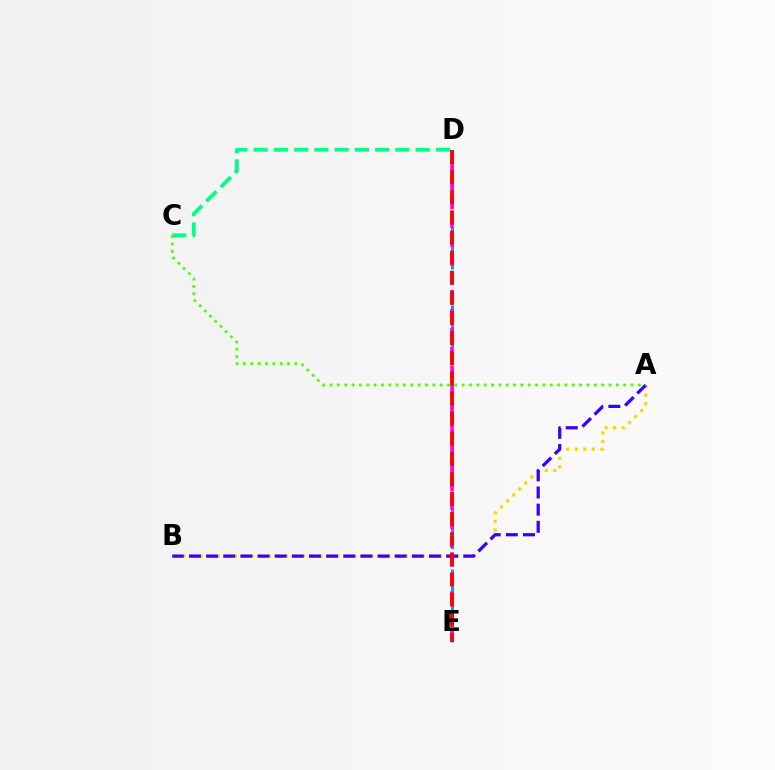{('A', 'B'): [{'color': '#ffd500', 'line_style': 'dotted', 'thickness': 2.32}, {'color': '#3700ff', 'line_style': 'dashed', 'thickness': 2.33}], ('D', 'E'): [{'color': '#009eff', 'line_style': 'dashed', 'thickness': 2.11}, {'color': '#ff00ed', 'line_style': 'dashed', 'thickness': 2.56}, {'color': '#ff0000', 'line_style': 'dashed', 'thickness': 2.73}], ('C', 'D'): [{'color': '#00ff86', 'line_style': 'dashed', 'thickness': 2.75}], ('A', 'C'): [{'color': '#4fff00', 'line_style': 'dotted', 'thickness': 1.99}]}